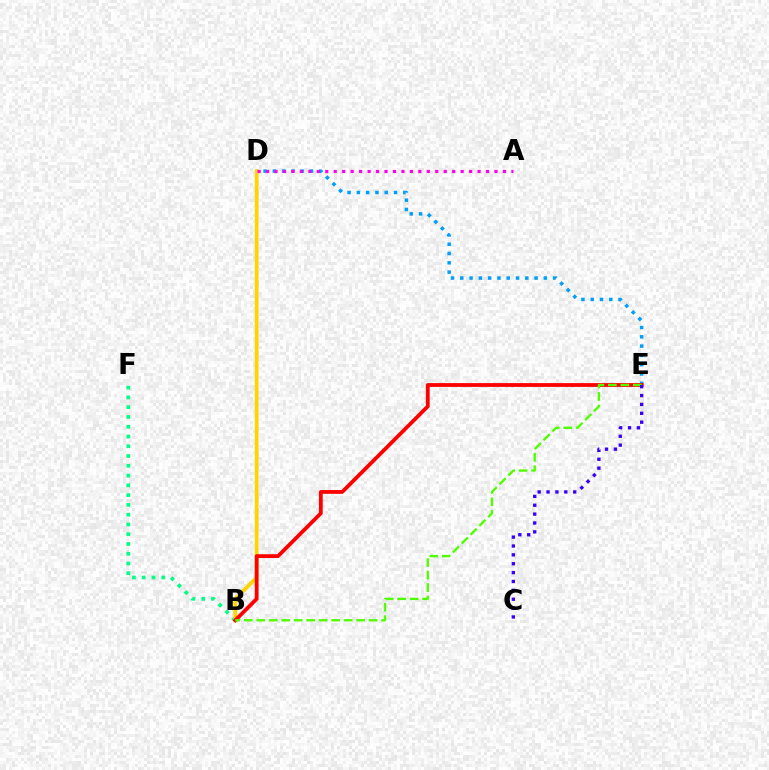{('D', 'E'): [{'color': '#009eff', 'line_style': 'dotted', 'thickness': 2.52}], ('B', 'F'): [{'color': '#00ff86', 'line_style': 'dotted', 'thickness': 2.65}], ('B', 'D'): [{'color': '#ffd500', 'line_style': 'solid', 'thickness': 2.68}], ('A', 'D'): [{'color': '#ff00ed', 'line_style': 'dotted', 'thickness': 2.3}], ('B', 'E'): [{'color': '#ff0000', 'line_style': 'solid', 'thickness': 2.73}, {'color': '#4fff00', 'line_style': 'dashed', 'thickness': 1.7}], ('C', 'E'): [{'color': '#3700ff', 'line_style': 'dotted', 'thickness': 2.41}]}